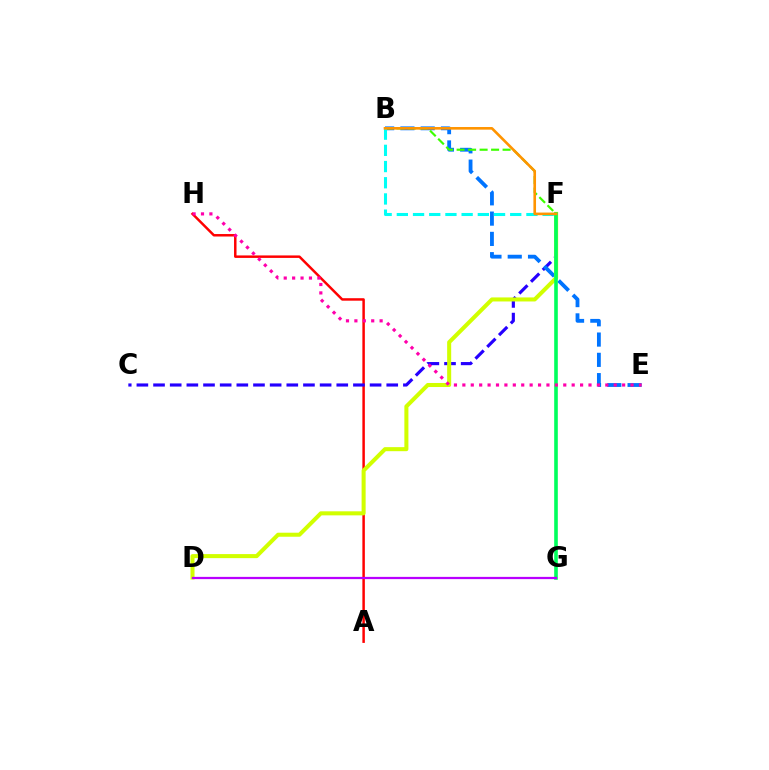{('A', 'H'): [{'color': '#ff0000', 'line_style': 'solid', 'thickness': 1.78}], ('C', 'F'): [{'color': '#2500ff', 'line_style': 'dashed', 'thickness': 2.26}], ('B', 'E'): [{'color': '#0074ff', 'line_style': 'dashed', 'thickness': 2.76}], ('B', 'F'): [{'color': '#3dff00', 'line_style': 'dashed', 'thickness': 1.56}, {'color': '#00fff6', 'line_style': 'dashed', 'thickness': 2.2}, {'color': '#ff9400', 'line_style': 'solid', 'thickness': 1.89}], ('D', 'F'): [{'color': '#d1ff00', 'line_style': 'solid', 'thickness': 2.91}], ('F', 'G'): [{'color': '#00ff5c', 'line_style': 'solid', 'thickness': 2.61}], ('E', 'H'): [{'color': '#ff00ac', 'line_style': 'dotted', 'thickness': 2.28}], ('D', 'G'): [{'color': '#b900ff', 'line_style': 'solid', 'thickness': 1.62}]}